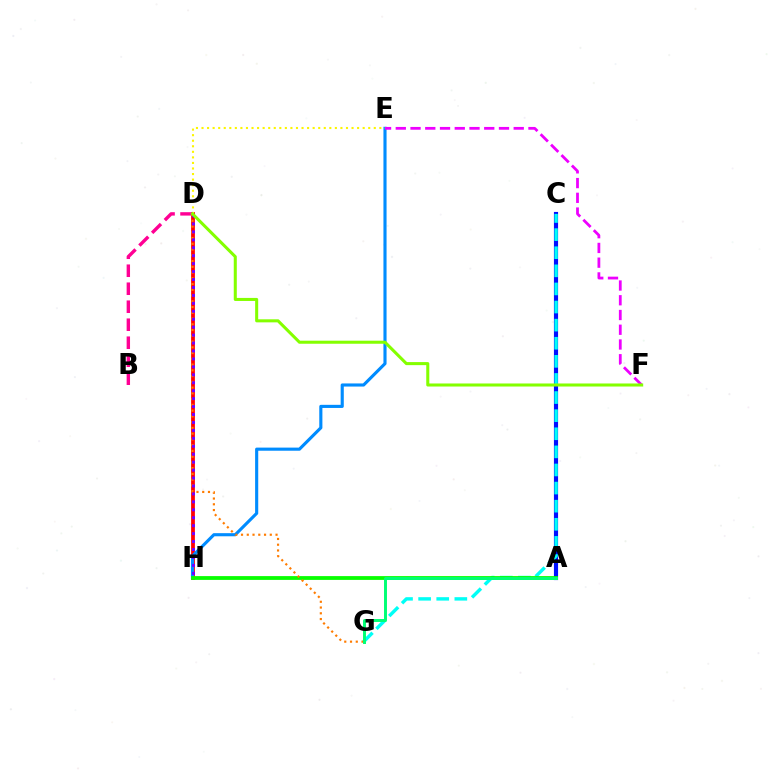{('A', 'C'): [{'color': '#0010ff', 'line_style': 'solid', 'thickness': 2.99}], ('C', 'G'): [{'color': '#00fff6', 'line_style': 'dashed', 'thickness': 2.46}], ('D', 'H'): [{'color': '#ff0000', 'line_style': 'solid', 'thickness': 2.71}, {'color': '#7200ff', 'line_style': 'dotted', 'thickness': 2.16}], ('E', 'H'): [{'color': '#008cff', 'line_style': 'solid', 'thickness': 2.25}], ('E', 'F'): [{'color': '#ee00ff', 'line_style': 'dashed', 'thickness': 2.0}], ('B', 'D'): [{'color': '#ff0094', 'line_style': 'dashed', 'thickness': 2.44}], ('D', 'E'): [{'color': '#fcf500', 'line_style': 'dotted', 'thickness': 1.51}], ('A', 'H'): [{'color': '#08ff00', 'line_style': 'solid', 'thickness': 2.73}], ('D', 'G'): [{'color': '#ff7c00', 'line_style': 'dotted', 'thickness': 1.56}], ('A', 'G'): [{'color': '#00ff74', 'line_style': 'solid', 'thickness': 2.13}], ('D', 'F'): [{'color': '#84ff00', 'line_style': 'solid', 'thickness': 2.19}]}